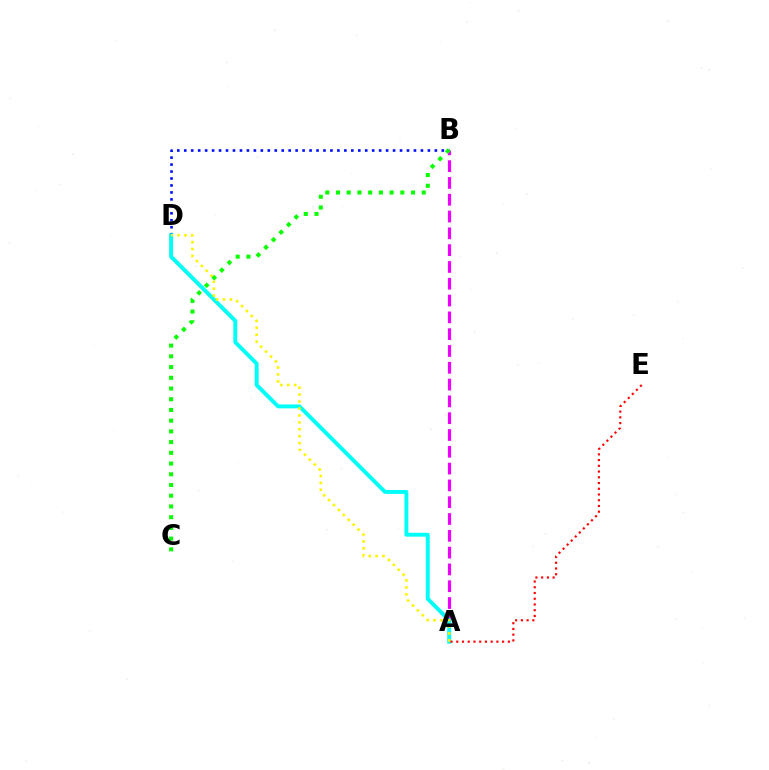{('B', 'D'): [{'color': '#0010ff', 'line_style': 'dotted', 'thickness': 1.89}], ('A', 'B'): [{'color': '#ee00ff', 'line_style': 'dashed', 'thickness': 2.28}], ('A', 'D'): [{'color': '#00fff6', 'line_style': 'solid', 'thickness': 2.82}, {'color': '#fcf500', 'line_style': 'dotted', 'thickness': 1.88}], ('B', 'C'): [{'color': '#08ff00', 'line_style': 'dotted', 'thickness': 2.91}], ('A', 'E'): [{'color': '#ff0000', 'line_style': 'dotted', 'thickness': 1.56}]}